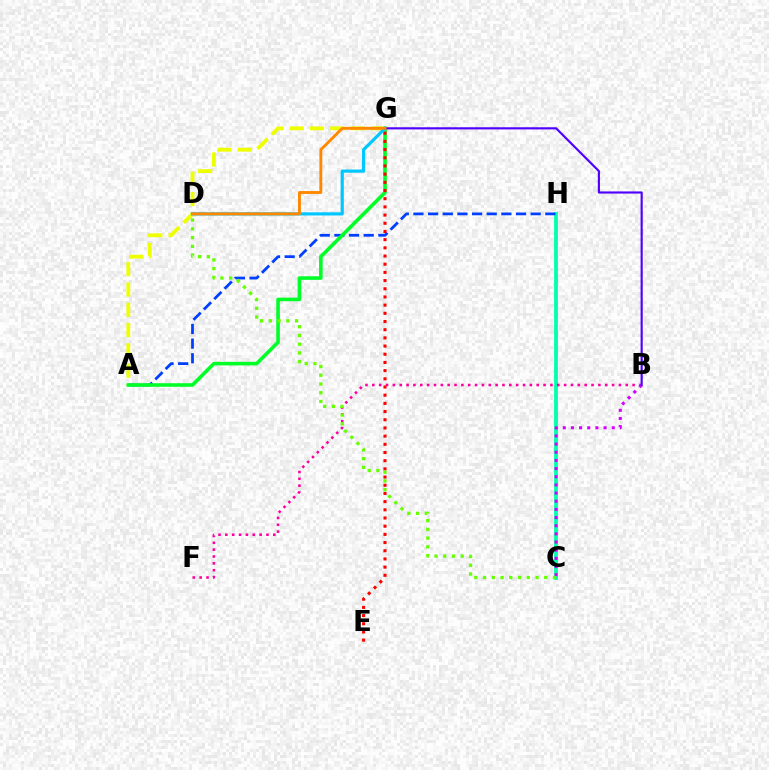{('C', 'H'): [{'color': '#00ffaf', 'line_style': 'solid', 'thickness': 2.73}], ('A', 'H'): [{'color': '#003fff', 'line_style': 'dashed', 'thickness': 1.99}], ('B', 'F'): [{'color': '#ff00a0', 'line_style': 'dotted', 'thickness': 1.86}], ('A', 'G'): [{'color': '#eeff00', 'line_style': 'dashed', 'thickness': 2.76}, {'color': '#00ff27', 'line_style': 'solid', 'thickness': 2.59}], ('E', 'G'): [{'color': '#ff0000', 'line_style': 'dotted', 'thickness': 2.22}], ('B', 'C'): [{'color': '#d600ff', 'line_style': 'dotted', 'thickness': 2.22}], ('D', 'G'): [{'color': '#00c7ff', 'line_style': 'solid', 'thickness': 2.28}, {'color': '#ff8800', 'line_style': 'solid', 'thickness': 2.08}], ('B', 'G'): [{'color': '#4f00ff', 'line_style': 'solid', 'thickness': 1.55}], ('C', 'D'): [{'color': '#66ff00', 'line_style': 'dotted', 'thickness': 2.37}]}